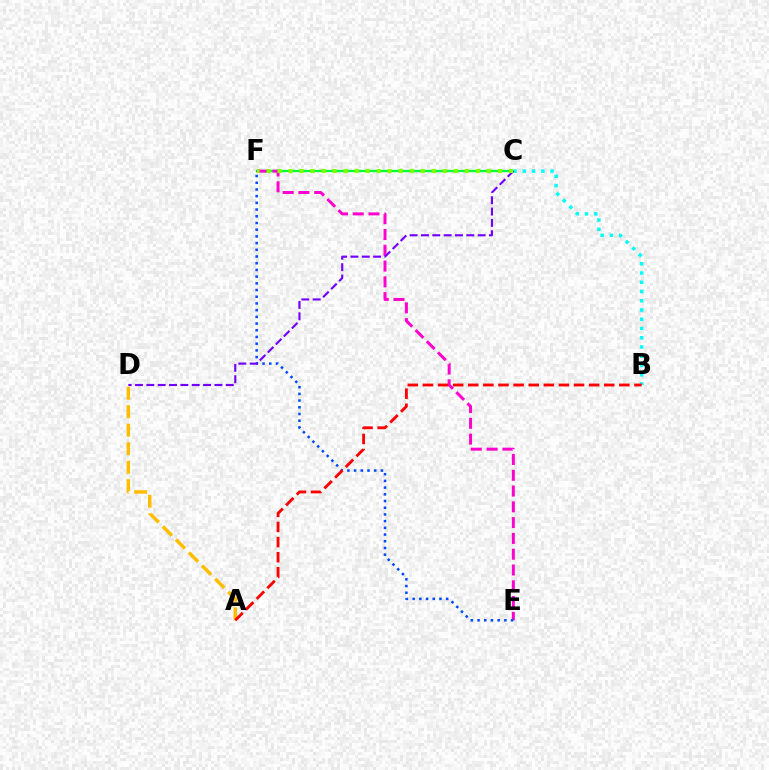{('C', 'F'): [{'color': '#00ff39', 'line_style': 'solid', 'thickness': 1.67}, {'color': '#84ff00', 'line_style': 'dotted', 'thickness': 2.99}], ('E', 'F'): [{'color': '#ff00cf', 'line_style': 'dashed', 'thickness': 2.14}, {'color': '#004bff', 'line_style': 'dotted', 'thickness': 1.82}], ('B', 'C'): [{'color': '#00fff6', 'line_style': 'dotted', 'thickness': 2.51}], ('C', 'D'): [{'color': '#7200ff', 'line_style': 'dashed', 'thickness': 1.54}], ('A', 'D'): [{'color': '#ffbd00', 'line_style': 'dashed', 'thickness': 2.51}], ('A', 'B'): [{'color': '#ff0000', 'line_style': 'dashed', 'thickness': 2.05}]}